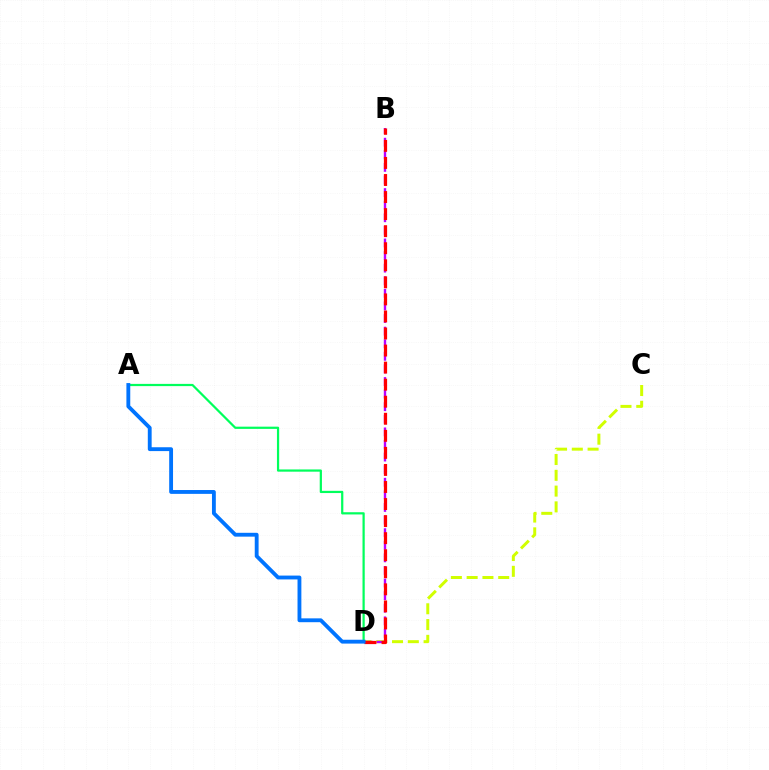{('C', 'D'): [{'color': '#d1ff00', 'line_style': 'dashed', 'thickness': 2.14}], ('B', 'D'): [{'color': '#b900ff', 'line_style': 'dashed', 'thickness': 1.71}, {'color': '#ff0000', 'line_style': 'dashed', 'thickness': 2.32}], ('A', 'D'): [{'color': '#00ff5c', 'line_style': 'solid', 'thickness': 1.6}, {'color': '#0074ff', 'line_style': 'solid', 'thickness': 2.77}]}